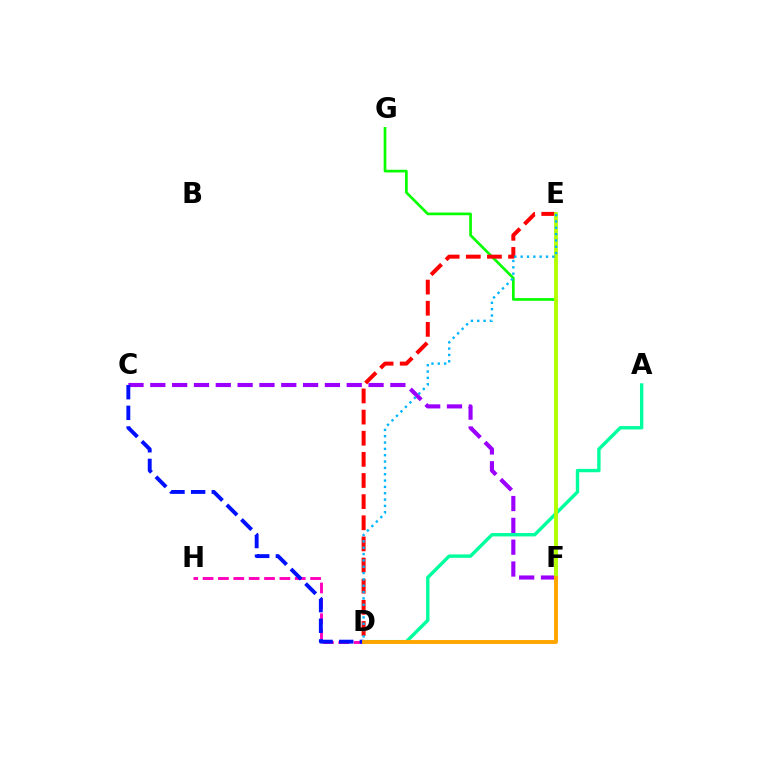{('F', 'G'): [{'color': '#08ff00', 'line_style': 'solid', 'thickness': 1.94}], ('C', 'F'): [{'color': '#9b00ff', 'line_style': 'dashed', 'thickness': 2.96}], ('D', 'E'): [{'color': '#ff0000', 'line_style': 'dashed', 'thickness': 2.87}, {'color': '#00b5ff', 'line_style': 'dotted', 'thickness': 1.72}], ('A', 'D'): [{'color': '#00ff9d', 'line_style': 'solid', 'thickness': 2.44}], ('E', 'F'): [{'color': '#b3ff00', 'line_style': 'solid', 'thickness': 2.76}], ('D', 'H'): [{'color': '#ff00bd', 'line_style': 'dashed', 'thickness': 2.09}], ('C', 'D'): [{'color': '#0010ff', 'line_style': 'dashed', 'thickness': 2.8}], ('D', 'F'): [{'color': '#ffa500', 'line_style': 'solid', 'thickness': 2.81}]}